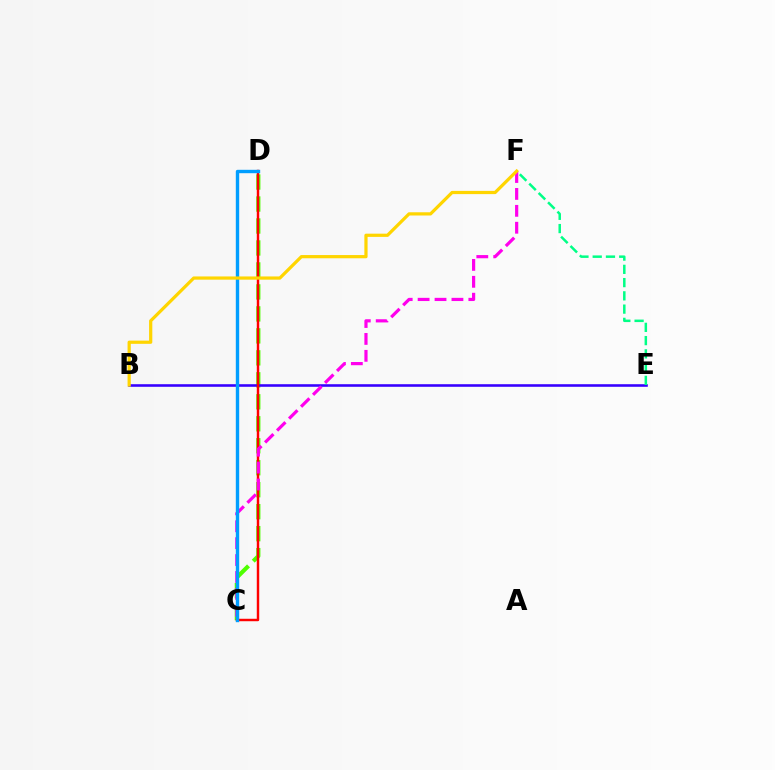{('C', 'D'): [{'color': '#4fff00', 'line_style': 'dashed', 'thickness': 2.99}, {'color': '#ff0000', 'line_style': 'solid', 'thickness': 1.76}, {'color': '#009eff', 'line_style': 'solid', 'thickness': 2.44}], ('B', 'E'): [{'color': '#3700ff', 'line_style': 'solid', 'thickness': 1.86}], ('C', 'F'): [{'color': '#ff00ed', 'line_style': 'dashed', 'thickness': 2.3}], ('E', 'F'): [{'color': '#00ff86', 'line_style': 'dashed', 'thickness': 1.8}], ('B', 'F'): [{'color': '#ffd500', 'line_style': 'solid', 'thickness': 2.32}]}